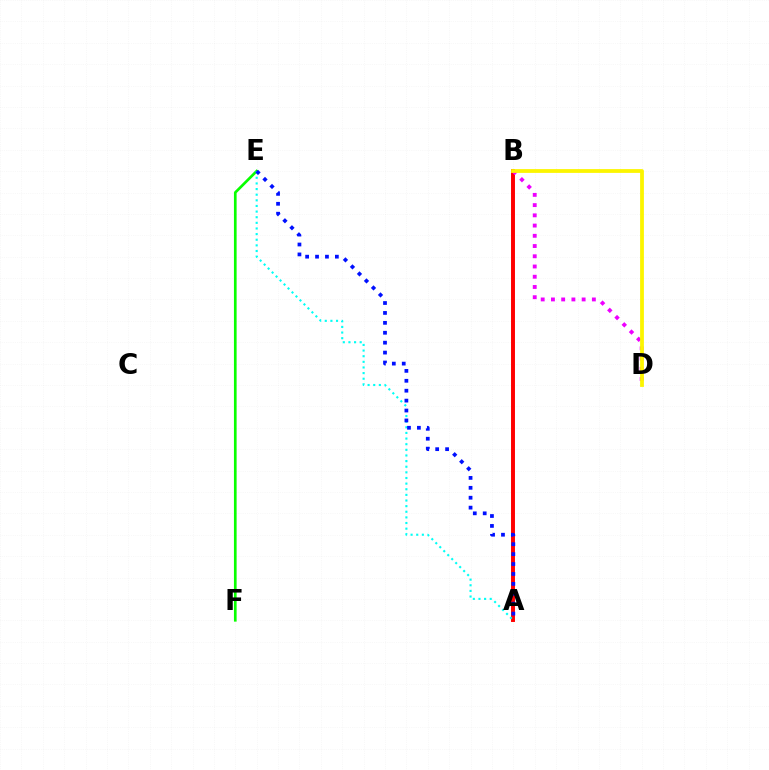{('A', 'B'): [{'color': '#ff0000', 'line_style': 'solid', 'thickness': 2.83}], ('E', 'F'): [{'color': '#08ff00', 'line_style': 'solid', 'thickness': 1.93}], ('A', 'E'): [{'color': '#00fff6', 'line_style': 'dotted', 'thickness': 1.53}, {'color': '#0010ff', 'line_style': 'dotted', 'thickness': 2.69}], ('B', 'D'): [{'color': '#ee00ff', 'line_style': 'dotted', 'thickness': 2.78}, {'color': '#fcf500', 'line_style': 'solid', 'thickness': 2.73}]}